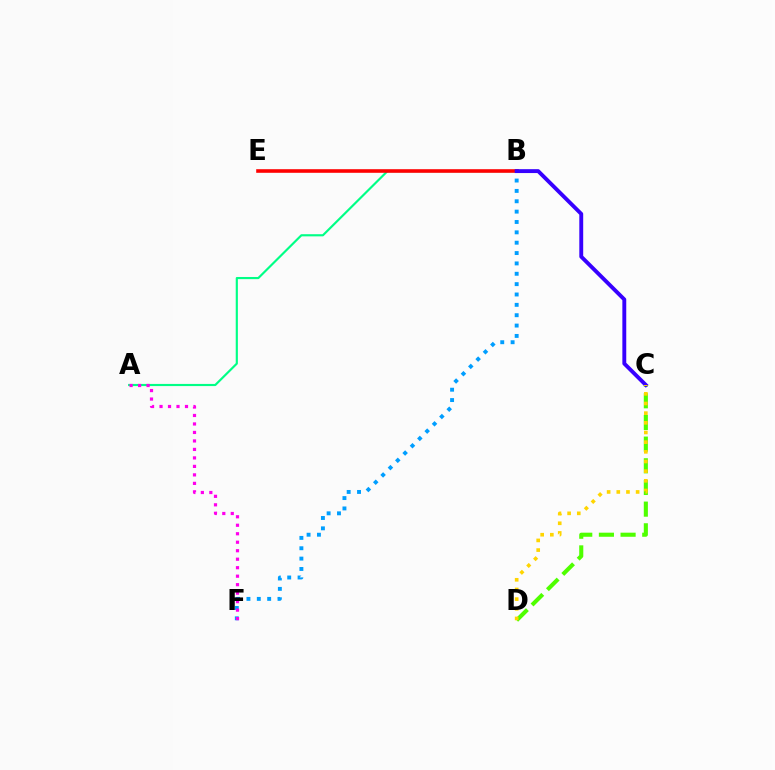{('A', 'B'): [{'color': '#00ff86', 'line_style': 'solid', 'thickness': 1.55}], ('B', 'F'): [{'color': '#009eff', 'line_style': 'dotted', 'thickness': 2.81}], ('A', 'F'): [{'color': '#ff00ed', 'line_style': 'dotted', 'thickness': 2.31}], ('C', 'D'): [{'color': '#4fff00', 'line_style': 'dashed', 'thickness': 2.94}, {'color': '#ffd500', 'line_style': 'dotted', 'thickness': 2.63}], ('B', 'E'): [{'color': '#ff0000', 'line_style': 'solid', 'thickness': 2.59}], ('B', 'C'): [{'color': '#3700ff', 'line_style': 'solid', 'thickness': 2.8}]}